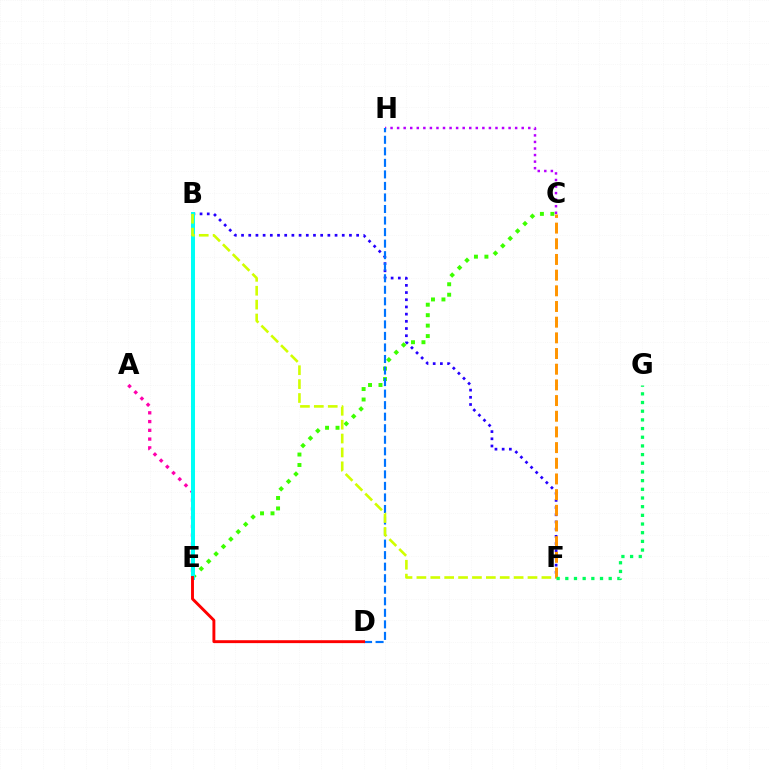{('A', 'E'): [{'color': '#ff00ac', 'line_style': 'dotted', 'thickness': 2.38}], ('B', 'F'): [{'color': '#2500ff', 'line_style': 'dotted', 'thickness': 1.95}, {'color': '#d1ff00', 'line_style': 'dashed', 'thickness': 1.89}], ('C', 'H'): [{'color': '#b900ff', 'line_style': 'dotted', 'thickness': 1.78}], ('C', 'E'): [{'color': '#3dff00', 'line_style': 'dotted', 'thickness': 2.84}], ('D', 'H'): [{'color': '#0074ff', 'line_style': 'dashed', 'thickness': 1.57}], ('B', 'E'): [{'color': '#00fff6', 'line_style': 'solid', 'thickness': 2.88}], ('D', 'E'): [{'color': '#ff0000', 'line_style': 'solid', 'thickness': 2.09}], ('C', 'F'): [{'color': '#ff9400', 'line_style': 'dashed', 'thickness': 2.13}], ('F', 'G'): [{'color': '#00ff5c', 'line_style': 'dotted', 'thickness': 2.36}]}